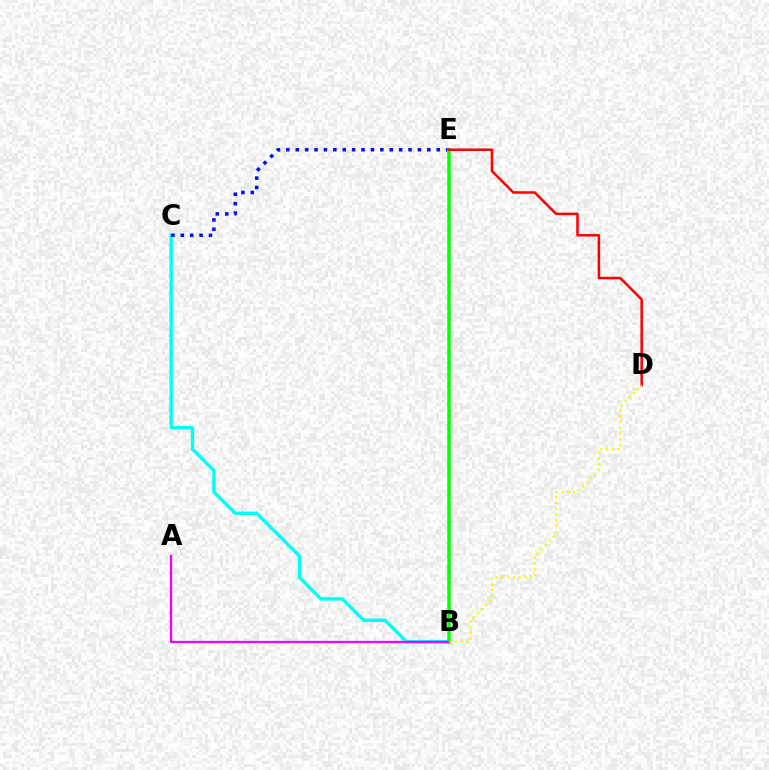{('B', 'C'): [{'color': '#00fff6', 'line_style': 'solid', 'thickness': 2.44}], ('C', 'E'): [{'color': '#0010ff', 'line_style': 'dotted', 'thickness': 2.55}], ('B', 'E'): [{'color': '#08ff00', 'line_style': 'solid', 'thickness': 2.52}], ('A', 'B'): [{'color': '#ee00ff', 'line_style': 'solid', 'thickness': 1.66}], ('D', 'E'): [{'color': '#ff0000', 'line_style': 'solid', 'thickness': 1.81}], ('B', 'D'): [{'color': '#fcf500', 'line_style': 'dotted', 'thickness': 1.57}]}